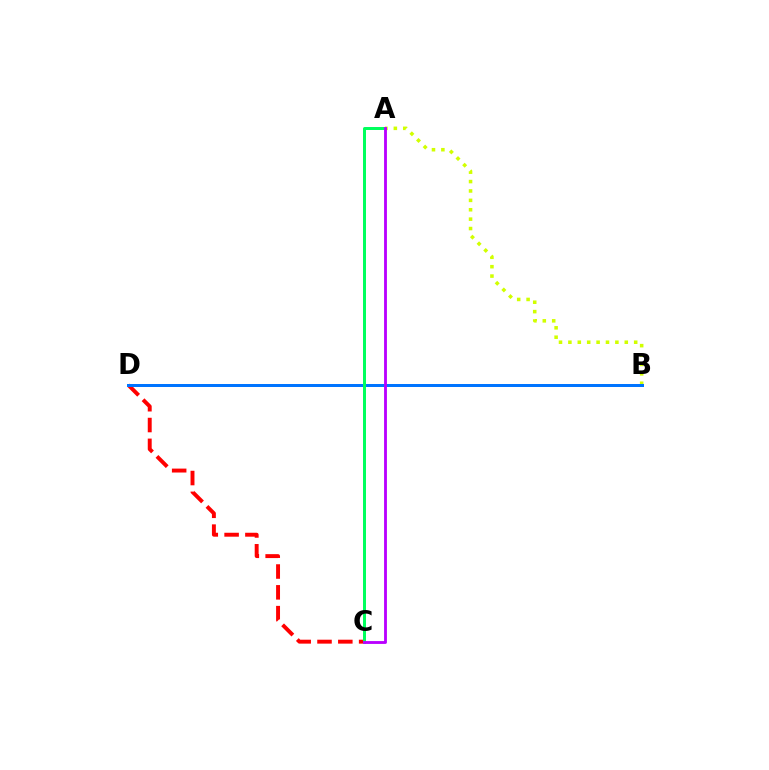{('C', 'D'): [{'color': '#ff0000', 'line_style': 'dashed', 'thickness': 2.83}], ('A', 'B'): [{'color': '#d1ff00', 'line_style': 'dotted', 'thickness': 2.55}], ('B', 'D'): [{'color': '#0074ff', 'line_style': 'solid', 'thickness': 2.15}], ('A', 'C'): [{'color': '#00ff5c', 'line_style': 'solid', 'thickness': 2.15}, {'color': '#b900ff', 'line_style': 'solid', 'thickness': 2.05}]}